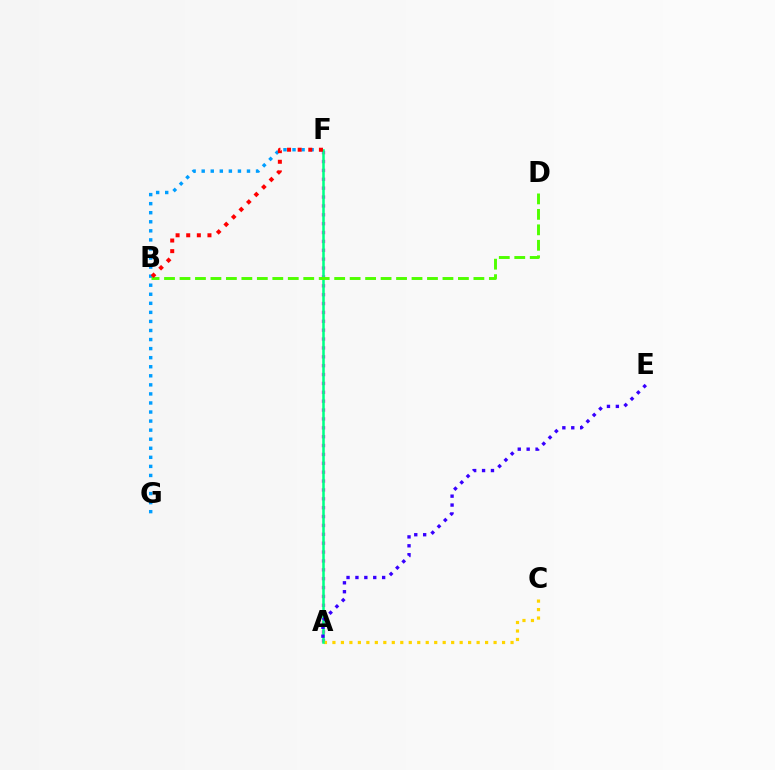{('A', 'F'): [{'color': '#ff00ed', 'line_style': 'dotted', 'thickness': 2.41}, {'color': '#00ff86', 'line_style': 'solid', 'thickness': 1.83}], ('F', 'G'): [{'color': '#009eff', 'line_style': 'dotted', 'thickness': 2.46}], ('A', 'C'): [{'color': '#ffd500', 'line_style': 'dotted', 'thickness': 2.3}], ('A', 'E'): [{'color': '#3700ff', 'line_style': 'dotted', 'thickness': 2.42}], ('B', 'D'): [{'color': '#4fff00', 'line_style': 'dashed', 'thickness': 2.1}], ('B', 'F'): [{'color': '#ff0000', 'line_style': 'dotted', 'thickness': 2.89}]}